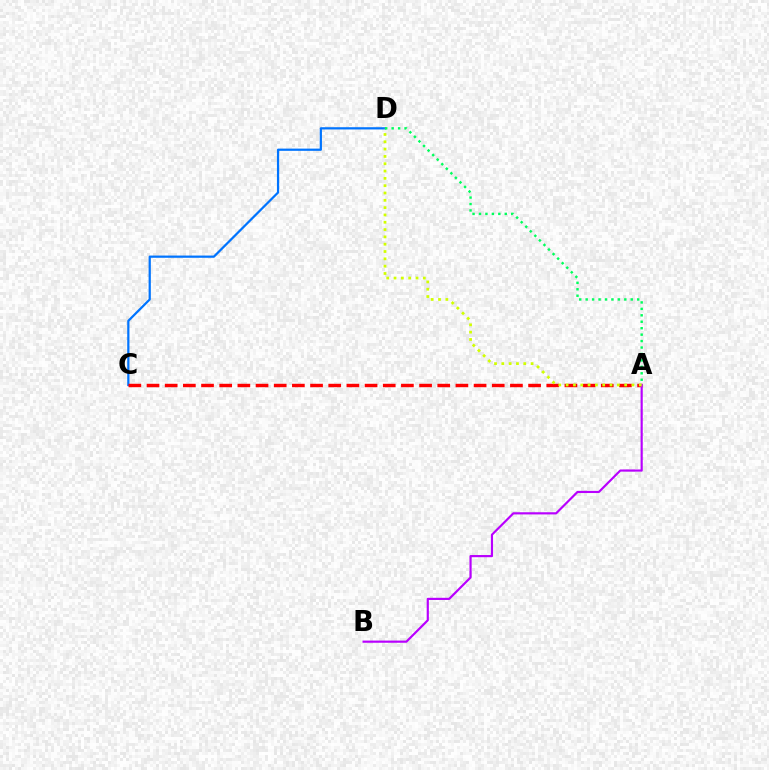{('C', 'D'): [{'color': '#0074ff', 'line_style': 'solid', 'thickness': 1.61}], ('A', 'C'): [{'color': '#ff0000', 'line_style': 'dashed', 'thickness': 2.47}], ('A', 'B'): [{'color': '#b900ff', 'line_style': 'solid', 'thickness': 1.57}], ('A', 'D'): [{'color': '#d1ff00', 'line_style': 'dotted', 'thickness': 1.99}, {'color': '#00ff5c', 'line_style': 'dotted', 'thickness': 1.75}]}